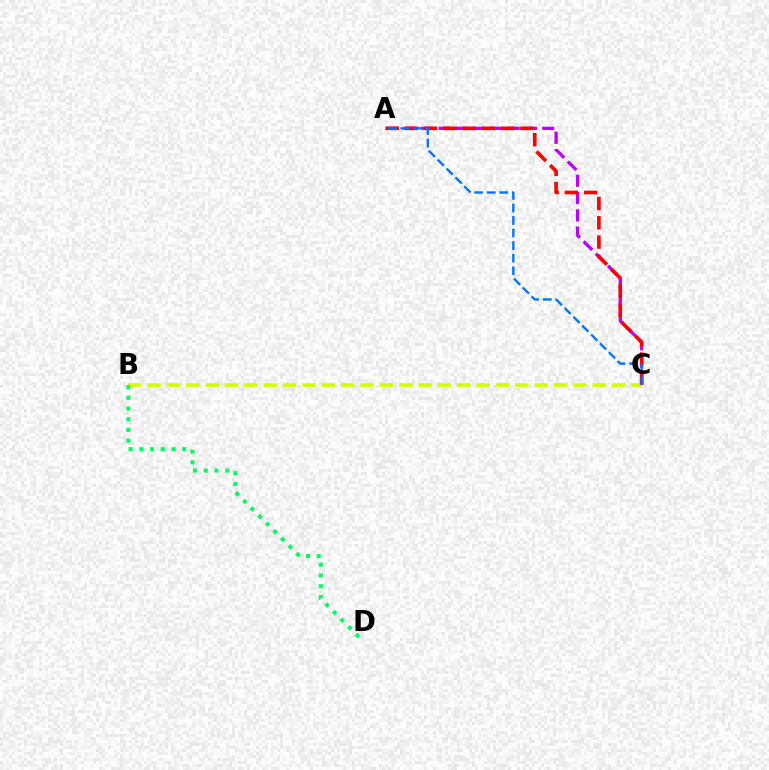{('B', 'C'): [{'color': '#d1ff00', 'line_style': 'dashed', 'thickness': 2.63}], ('A', 'C'): [{'color': '#b900ff', 'line_style': 'dashed', 'thickness': 2.35}, {'color': '#ff0000', 'line_style': 'dashed', 'thickness': 2.61}, {'color': '#0074ff', 'line_style': 'dashed', 'thickness': 1.7}], ('B', 'D'): [{'color': '#00ff5c', 'line_style': 'dotted', 'thickness': 2.92}]}